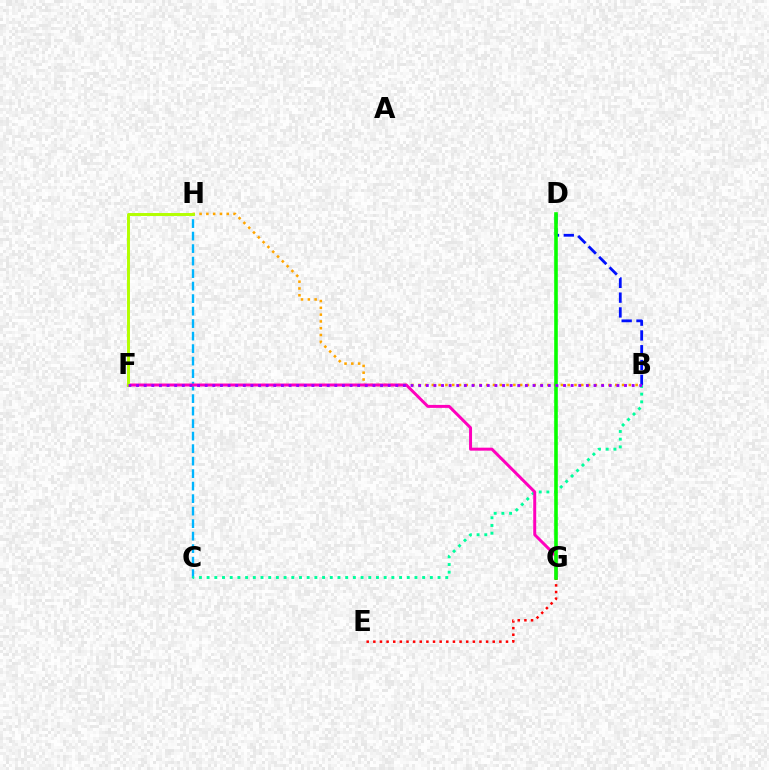{('B', 'H'): [{'color': '#ffa500', 'line_style': 'dotted', 'thickness': 1.85}], ('C', 'H'): [{'color': '#00b5ff', 'line_style': 'dashed', 'thickness': 1.7}], ('B', 'C'): [{'color': '#00ff9d', 'line_style': 'dotted', 'thickness': 2.09}], ('B', 'D'): [{'color': '#0010ff', 'line_style': 'dashed', 'thickness': 2.01}], ('E', 'G'): [{'color': '#ff0000', 'line_style': 'dotted', 'thickness': 1.8}], ('F', 'G'): [{'color': '#ff00bd', 'line_style': 'solid', 'thickness': 2.14}], ('D', 'G'): [{'color': '#08ff00', 'line_style': 'solid', 'thickness': 2.6}], ('F', 'H'): [{'color': '#b3ff00', 'line_style': 'solid', 'thickness': 2.12}], ('B', 'F'): [{'color': '#9b00ff', 'line_style': 'dotted', 'thickness': 2.07}]}